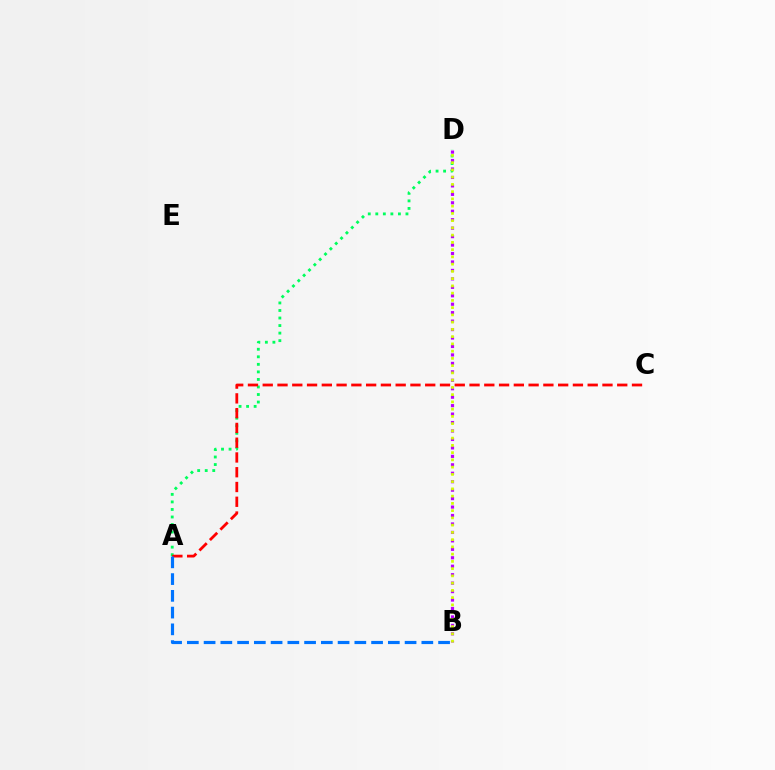{('A', 'D'): [{'color': '#00ff5c', 'line_style': 'dotted', 'thickness': 2.05}], ('A', 'C'): [{'color': '#ff0000', 'line_style': 'dashed', 'thickness': 2.01}], ('A', 'B'): [{'color': '#0074ff', 'line_style': 'dashed', 'thickness': 2.28}], ('B', 'D'): [{'color': '#b900ff', 'line_style': 'dotted', 'thickness': 2.3}, {'color': '#d1ff00', 'line_style': 'dotted', 'thickness': 1.97}]}